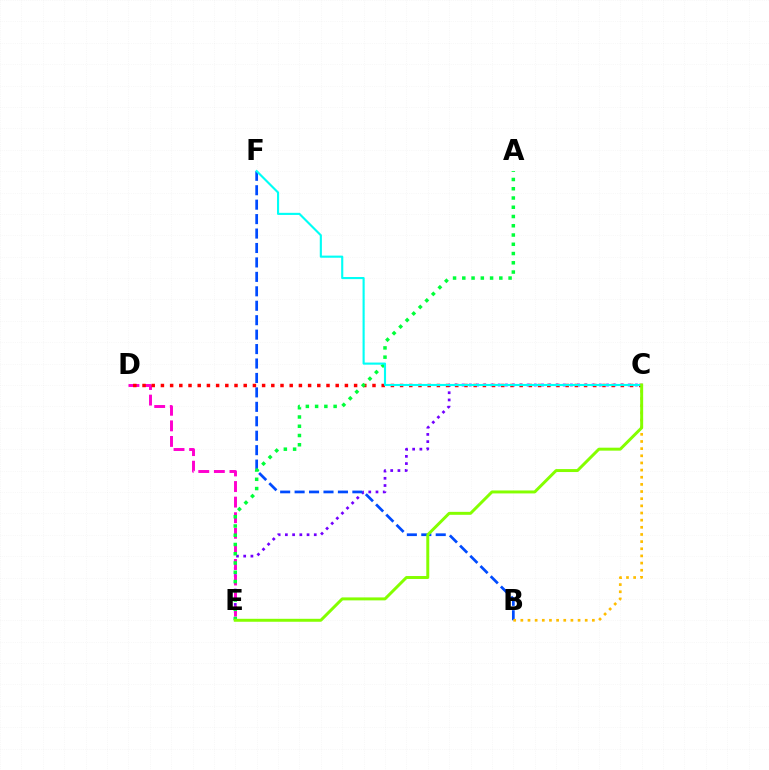{('C', 'E'): [{'color': '#7200ff', 'line_style': 'dotted', 'thickness': 1.96}, {'color': '#84ff00', 'line_style': 'solid', 'thickness': 2.13}], ('B', 'F'): [{'color': '#004bff', 'line_style': 'dashed', 'thickness': 1.96}], ('B', 'C'): [{'color': '#ffbd00', 'line_style': 'dotted', 'thickness': 1.94}], ('D', 'E'): [{'color': '#ff00cf', 'line_style': 'dashed', 'thickness': 2.12}], ('C', 'D'): [{'color': '#ff0000', 'line_style': 'dotted', 'thickness': 2.5}], ('A', 'E'): [{'color': '#00ff39', 'line_style': 'dotted', 'thickness': 2.51}], ('C', 'F'): [{'color': '#00fff6', 'line_style': 'solid', 'thickness': 1.53}]}